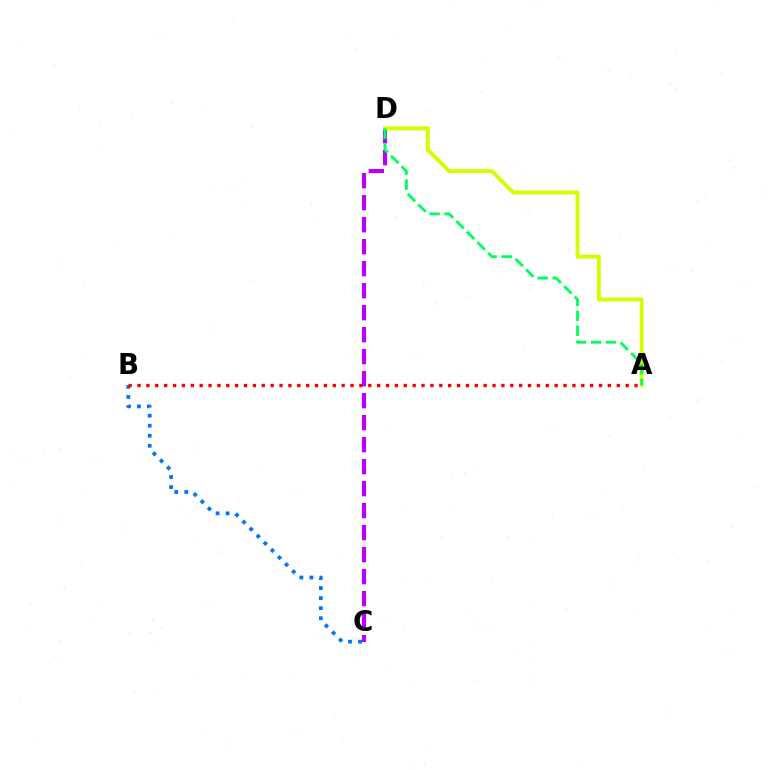{('B', 'C'): [{'color': '#0074ff', 'line_style': 'dotted', 'thickness': 2.73}], ('A', 'B'): [{'color': '#ff0000', 'line_style': 'dotted', 'thickness': 2.41}], ('C', 'D'): [{'color': '#b900ff', 'line_style': 'dashed', 'thickness': 2.99}], ('A', 'D'): [{'color': '#d1ff00', 'line_style': 'solid', 'thickness': 2.79}, {'color': '#00ff5c', 'line_style': 'dashed', 'thickness': 2.03}]}